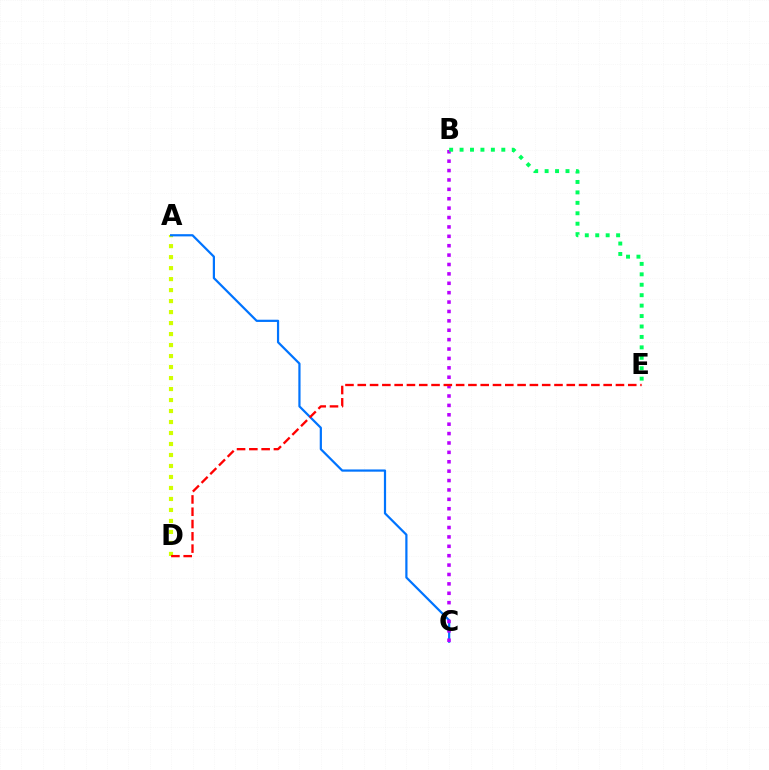{('A', 'D'): [{'color': '#d1ff00', 'line_style': 'dotted', 'thickness': 2.99}], ('A', 'C'): [{'color': '#0074ff', 'line_style': 'solid', 'thickness': 1.59}], ('B', 'C'): [{'color': '#b900ff', 'line_style': 'dotted', 'thickness': 2.55}], ('B', 'E'): [{'color': '#00ff5c', 'line_style': 'dotted', 'thickness': 2.84}], ('D', 'E'): [{'color': '#ff0000', 'line_style': 'dashed', 'thickness': 1.67}]}